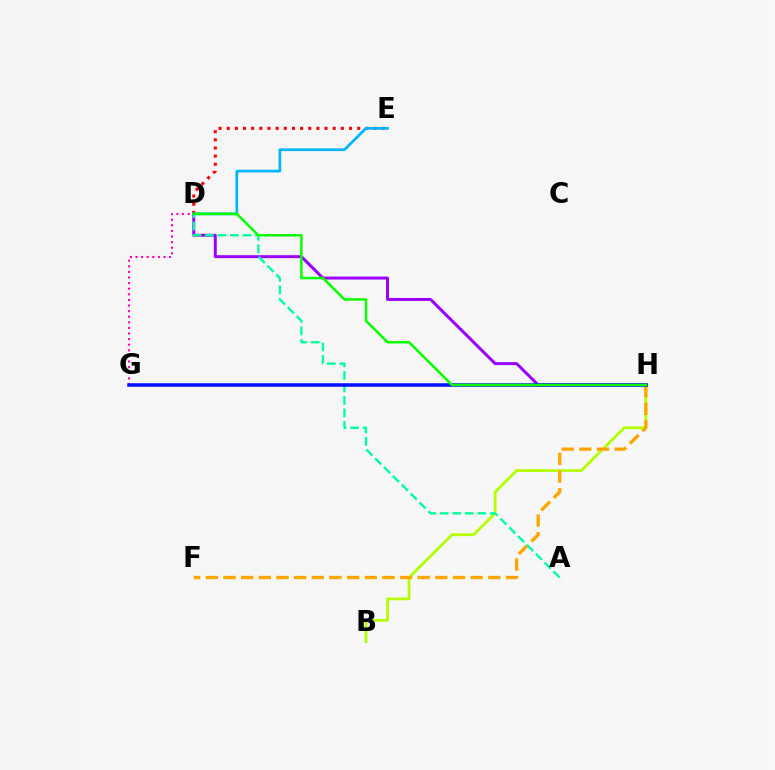{('D', 'H'): [{'color': '#9b00ff', 'line_style': 'solid', 'thickness': 2.14}, {'color': '#08ff00', 'line_style': 'solid', 'thickness': 1.81}], ('D', 'E'): [{'color': '#ff0000', 'line_style': 'dotted', 'thickness': 2.21}, {'color': '#00b5ff', 'line_style': 'solid', 'thickness': 1.95}], ('B', 'H'): [{'color': '#b3ff00', 'line_style': 'solid', 'thickness': 2.01}], ('F', 'H'): [{'color': '#ffa500', 'line_style': 'dashed', 'thickness': 2.4}], ('D', 'G'): [{'color': '#ff00bd', 'line_style': 'dotted', 'thickness': 1.52}], ('A', 'D'): [{'color': '#00ff9d', 'line_style': 'dashed', 'thickness': 1.7}], ('G', 'H'): [{'color': '#0010ff', 'line_style': 'solid', 'thickness': 2.53}]}